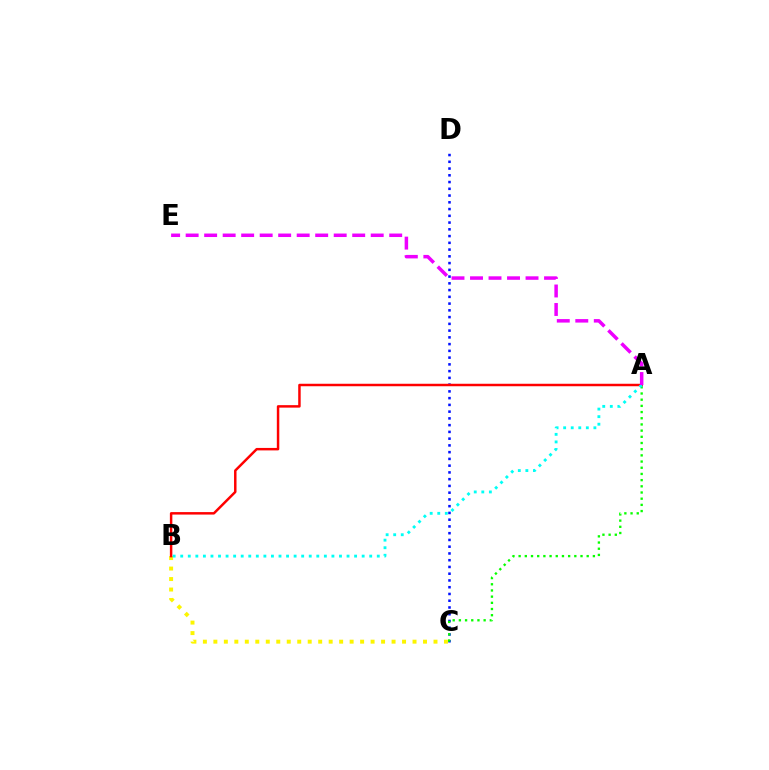{('C', 'D'): [{'color': '#0010ff', 'line_style': 'dotted', 'thickness': 1.83}], ('A', 'C'): [{'color': '#08ff00', 'line_style': 'dotted', 'thickness': 1.68}], ('B', 'C'): [{'color': '#fcf500', 'line_style': 'dotted', 'thickness': 2.85}], ('A', 'B'): [{'color': '#ff0000', 'line_style': 'solid', 'thickness': 1.78}, {'color': '#00fff6', 'line_style': 'dotted', 'thickness': 2.05}], ('A', 'E'): [{'color': '#ee00ff', 'line_style': 'dashed', 'thickness': 2.51}]}